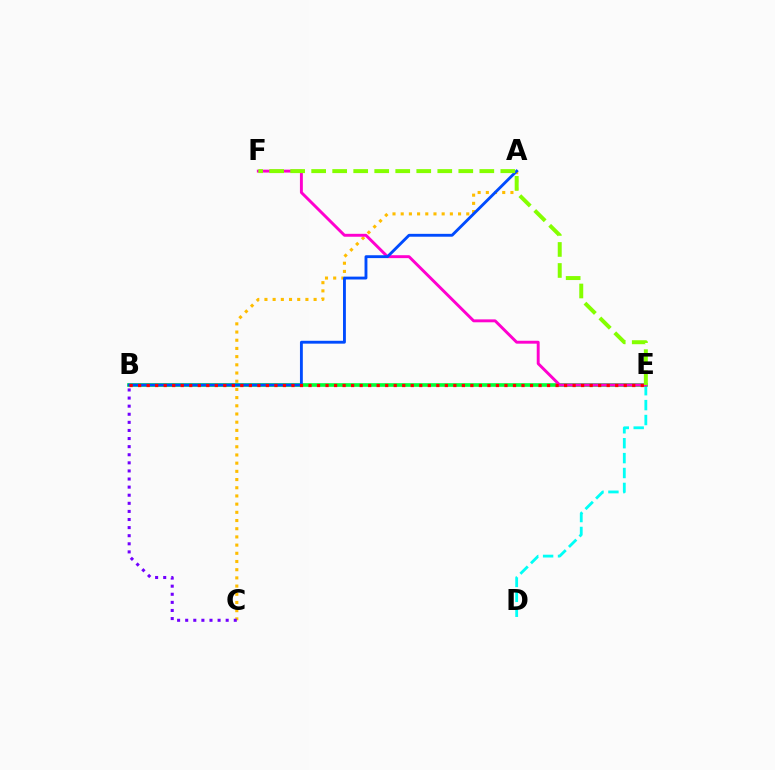{('D', 'E'): [{'color': '#00fff6', 'line_style': 'dashed', 'thickness': 2.02}], ('B', 'E'): [{'color': '#00ff39', 'line_style': 'solid', 'thickness': 2.62}, {'color': '#ff0000', 'line_style': 'dotted', 'thickness': 2.31}], ('A', 'C'): [{'color': '#ffbd00', 'line_style': 'dotted', 'thickness': 2.23}], ('E', 'F'): [{'color': '#ff00cf', 'line_style': 'solid', 'thickness': 2.1}, {'color': '#84ff00', 'line_style': 'dashed', 'thickness': 2.86}], ('A', 'B'): [{'color': '#004bff', 'line_style': 'solid', 'thickness': 2.06}], ('B', 'C'): [{'color': '#7200ff', 'line_style': 'dotted', 'thickness': 2.2}]}